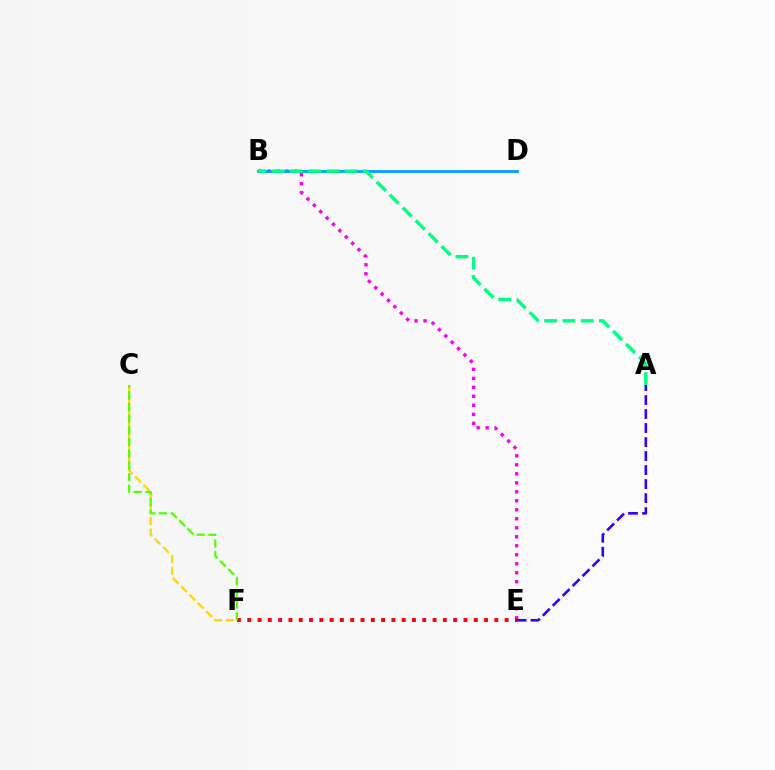{('B', 'E'): [{'color': '#ff00ed', 'line_style': 'dotted', 'thickness': 2.44}], ('B', 'D'): [{'color': '#009eff', 'line_style': 'solid', 'thickness': 2.02}], ('E', 'F'): [{'color': '#ff0000', 'line_style': 'dotted', 'thickness': 2.8}], ('C', 'F'): [{'color': '#ffd500', 'line_style': 'dashed', 'thickness': 1.59}, {'color': '#4fff00', 'line_style': 'dashed', 'thickness': 1.58}], ('A', 'B'): [{'color': '#00ff86', 'line_style': 'dashed', 'thickness': 2.48}], ('A', 'E'): [{'color': '#3700ff', 'line_style': 'dashed', 'thickness': 1.9}]}